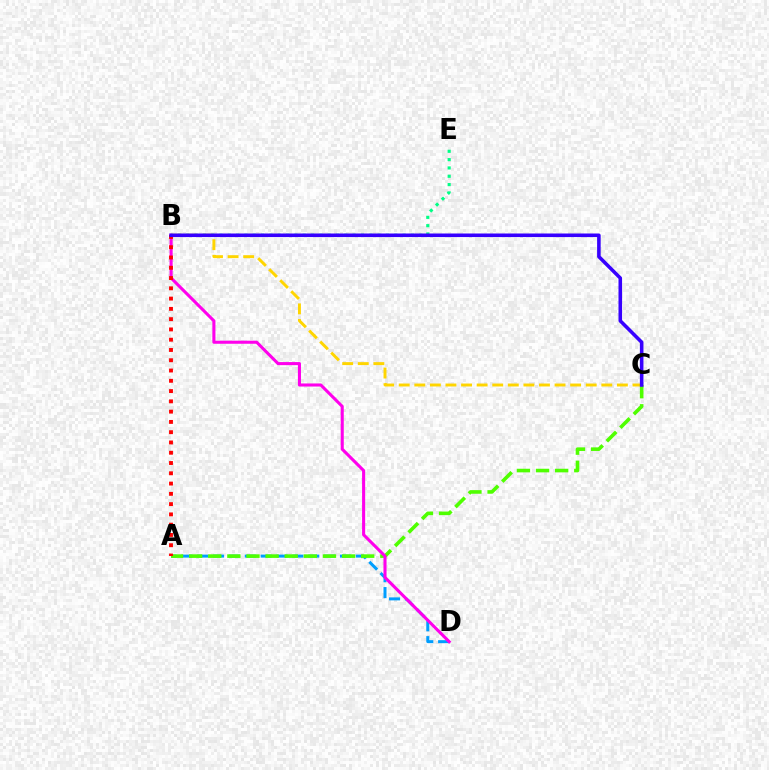{('B', 'E'): [{'color': '#00ff86', 'line_style': 'dotted', 'thickness': 2.26}], ('A', 'D'): [{'color': '#009eff', 'line_style': 'dashed', 'thickness': 2.16}], ('A', 'C'): [{'color': '#4fff00', 'line_style': 'dashed', 'thickness': 2.6}], ('B', 'D'): [{'color': '#ff00ed', 'line_style': 'solid', 'thickness': 2.21}], ('B', 'C'): [{'color': '#ffd500', 'line_style': 'dashed', 'thickness': 2.12}, {'color': '#3700ff', 'line_style': 'solid', 'thickness': 2.57}], ('A', 'B'): [{'color': '#ff0000', 'line_style': 'dotted', 'thickness': 2.79}]}